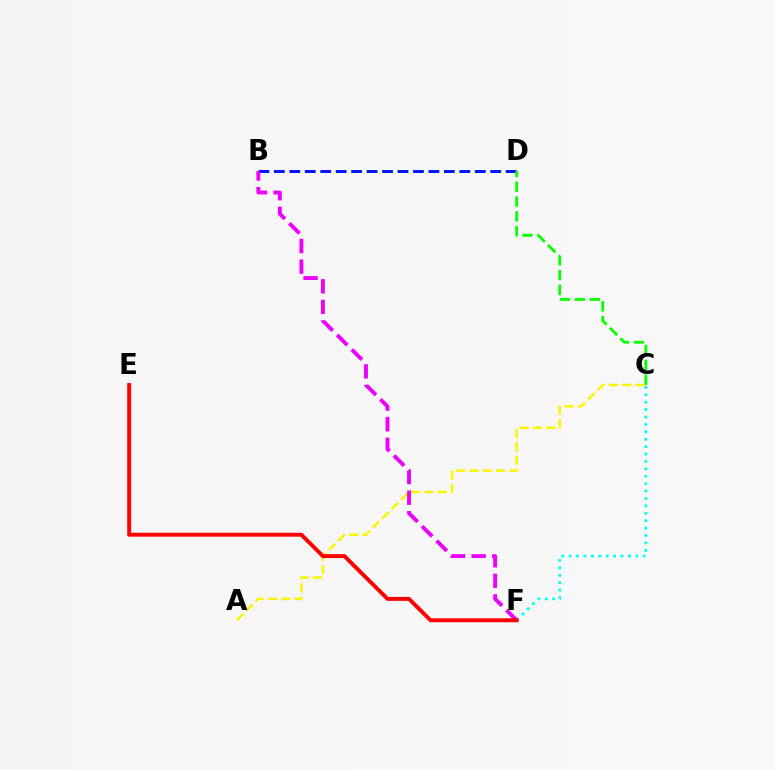{('B', 'D'): [{'color': '#0010ff', 'line_style': 'dashed', 'thickness': 2.1}], ('A', 'C'): [{'color': '#fcf500', 'line_style': 'dashed', 'thickness': 1.8}], ('B', 'F'): [{'color': '#ee00ff', 'line_style': 'dashed', 'thickness': 2.8}], ('C', 'F'): [{'color': '#00fff6', 'line_style': 'dotted', 'thickness': 2.01}], ('C', 'D'): [{'color': '#08ff00', 'line_style': 'dashed', 'thickness': 2.02}], ('E', 'F'): [{'color': '#ff0000', 'line_style': 'solid', 'thickness': 2.82}]}